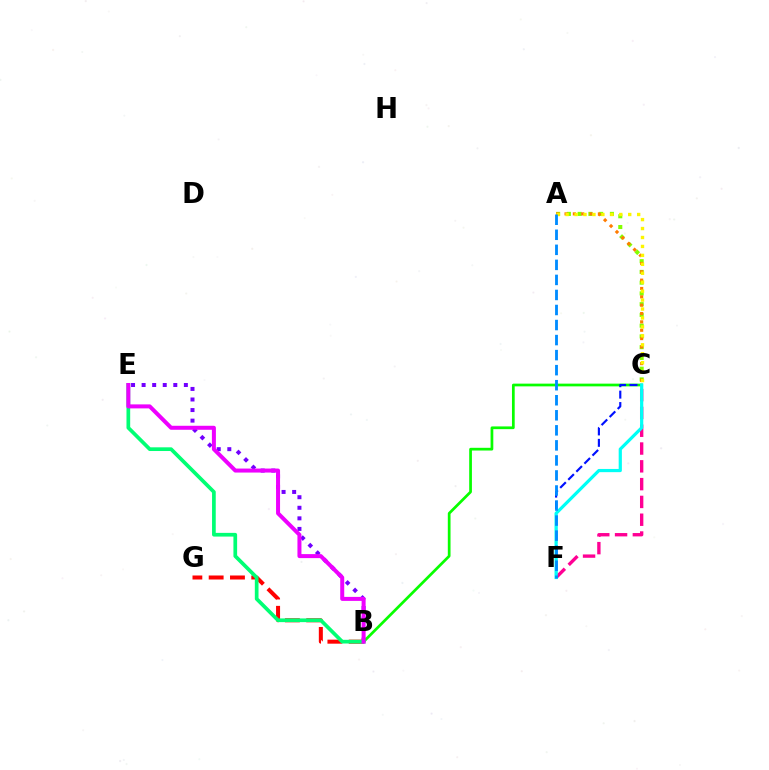{('A', 'C'): [{'color': '#84ff00', 'line_style': 'dotted', 'thickness': 2.92}, {'color': '#ff7c00', 'line_style': 'dotted', 'thickness': 2.27}, {'color': '#fcf500', 'line_style': 'dotted', 'thickness': 2.43}], ('B', 'E'): [{'color': '#7200ff', 'line_style': 'dotted', 'thickness': 2.87}, {'color': '#00ff74', 'line_style': 'solid', 'thickness': 2.66}, {'color': '#ee00ff', 'line_style': 'solid', 'thickness': 2.88}], ('C', 'F'): [{'color': '#ff0094', 'line_style': 'dashed', 'thickness': 2.42}, {'color': '#0010ff', 'line_style': 'dashed', 'thickness': 1.55}, {'color': '#00fff6', 'line_style': 'solid', 'thickness': 2.31}], ('B', 'C'): [{'color': '#08ff00', 'line_style': 'solid', 'thickness': 1.96}], ('B', 'G'): [{'color': '#ff0000', 'line_style': 'dashed', 'thickness': 2.89}], ('A', 'F'): [{'color': '#008cff', 'line_style': 'dashed', 'thickness': 2.04}]}